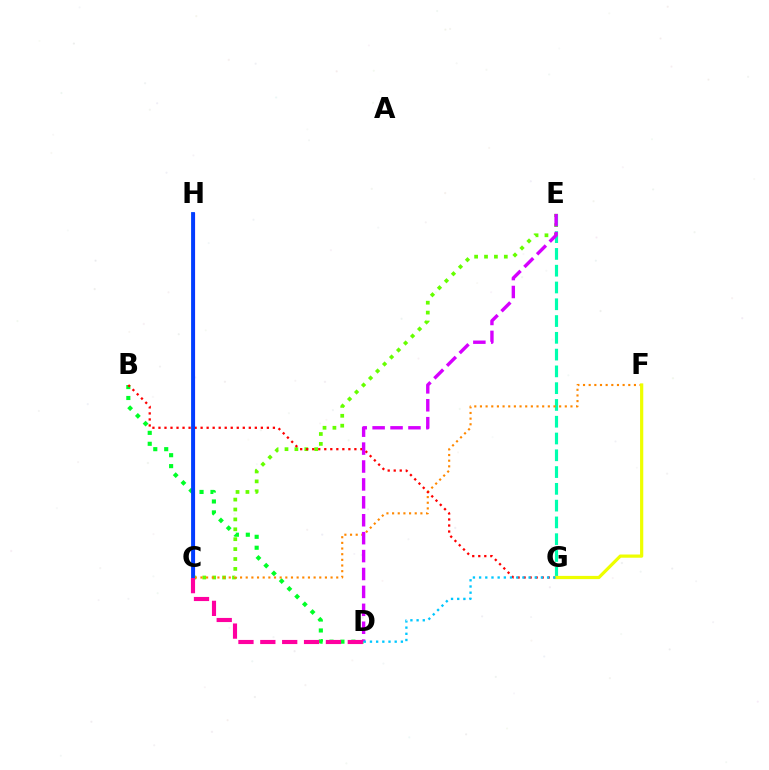{('C', 'H'): [{'color': '#4f00ff', 'line_style': 'solid', 'thickness': 2.28}, {'color': '#003fff', 'line_style': 'solid', 'thickness': 2.74}], ('C', 'E'): [{'color': '#66ff00', 'line_style': 'dotted', 'thickness': 2.69}], ('E', 'G'): [{'color': '#00ffaf', 'line_style': 'dashed', 'thickness': 2.28}], ('B', 'D'): [{'color': '#00ff27', 'line_style': 'dotted', 'thickness': 2.97}], ('C', 'F'): [{'color': '#ff8800', 'line_style': 'dotted', 'thickness': 1.54}], ('B', 'G'): [{'color': '#ff0000', 'line_style': 'dotted', 'thickness': 1.64}], ('D', 'E'): [{'color': '#d600ff', 'line_style': 'dashed', 'thickness': 2.43}], ('C', 'D'): [{'color': '#ff00a0', 'line_style': 'dashed', 'thickness': 2.97}], ('F', 'G'): [{'color': '#eeff00', 'line_style': 'solid', 'thickness': 2.31}], ('D', 'G'): [{'color': '#00c7ff', 'line_style': 'dotted', 'thickness': 1.68}]}